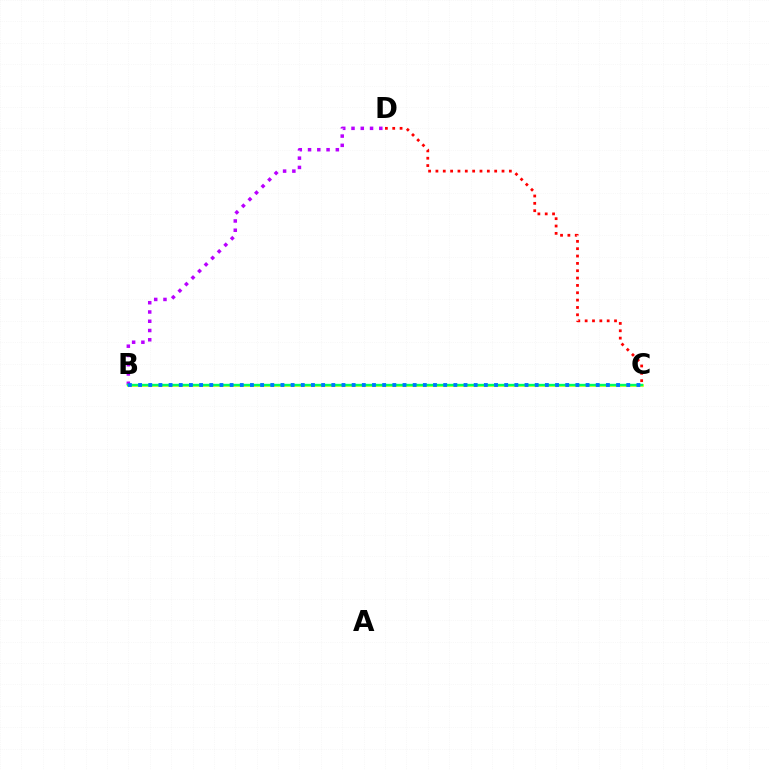{('B', 'D'): [{'color': '#b900ff', 'line_style': 'dotted', 'thickness': 2.52}], ('C', 'D'): [{'color': '#ff0000', 'line_style': 'dotted', 'thickness': 2.0}], ('B', 'C'): [{'color': '#d1ff00', 'line_style': 'solid', 'thickness': 1.9}, {'color': '#00ff5c', 'line_style': 'solid', 'thickness': 1.7}, {'color': '#0074ff', 'line_style': 'dotted', 'thickness': 2.76}]}